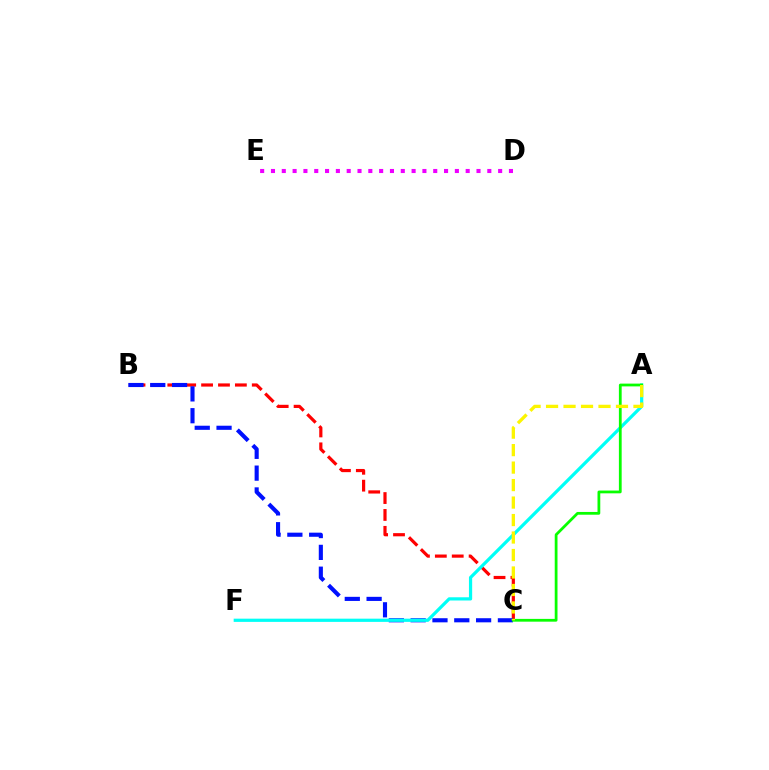{('B', 'C'): [{'color': '#ff0000', 'line_style': 'dashed', 'thickness': 2.29}, {'color': '#0010ff', 'line_style': 'dashed', 'thickness': 2.96}], ('A', 'F'): [{'color': '#00fff6', 'line_style': 'solid', 'thickness': 2.32}], ('A', 'C'): [{'color': '#08ff00', 'line_style': 'solid', 'thickness': 1.99}, {'color': '#fcf500', 'line_style': 'dashed', 'thickness': 2.37}], ('D', 'E'): [{'color': '#ee00ff', 'line_style': 'dotted', 'thickness': 2.94}]}